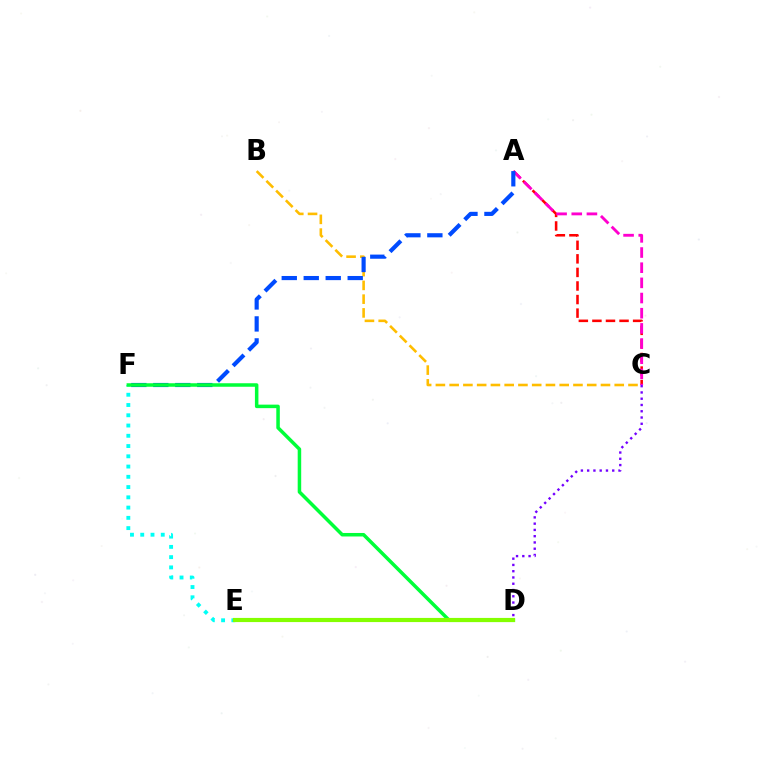{('C', 'D'): [{'color': '#7200ff', 'line_style': 'dotted', 'thickness': 1.7}], ('B', 'C'): [{'color': '#ffbd00', 'line_style': 'dashed', 'thickness': 1.87}], ('A', 'C'): [{'color': '#ff0000', 'line_style': 'dashed', 'thickness': 1.84}, {'color': '#ff00cf', 'line_style': 'dashed', 'thickness': 2.06}], ('E', 'F'): [{'color': '#00fff6', 'line_style': 'dotted', 'thickness': 2.79}], ('A', 'F'): [{'color': '#004bff', 'line_style': 'dashed', 'thickness': 2.99}], ('D', 'F'): [{'color': '#00ff39', 'line_style': 'solid', 'thickness': 2.53}], ('D', 'E'): [{'color': '#84ff00', 'line_style': 'solid', 'thickness': 2.99}]}